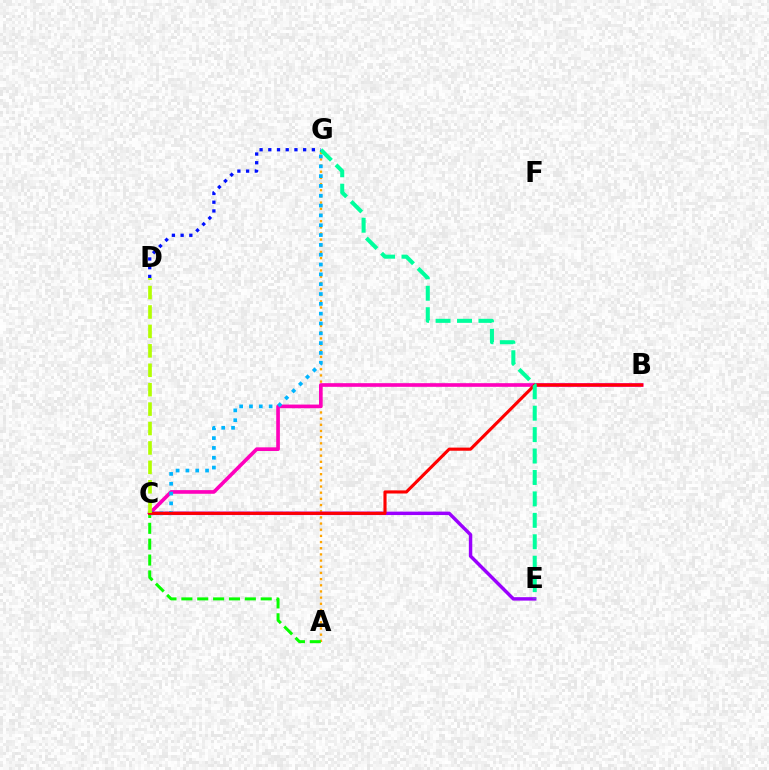{('A', 'G'): [{'color': '#ffa500', 'line_style': 'dotted', 'thickness': 1.68}], ('B', 'C'): [{'color': '#ff00bd', 'line_style': 'solid', 'thickness': 2.63}, {'color': '#ff0000', 'line_style': 'solid', 'thickness': 2.25}], ('C', 'E'): [{'color': '#9b00ff', 'line_style': 'solid', 'thickness': 2.47}], ('A', 'C'): [{'color': '#08ff00', 'line_style': 'dashed', 'thickness': 2.16}], ('C', 'G'): [{'color': '#00b5ff', 'line_style': 'dotted', 'thickness': 2.67}], ('E', 'G'): [{'color': '#00ff9d', 'line_style': 'dashed', 'thickness': 2.91}], ('D', 'G'): [{'color': '#0010ff', 'line_style': 'dotted', 'thickness': 2.37}], ('C', 'D'): [{'color': '#b3ff00', 'line_style': 'dashed', 'thickness': 2.64}]}